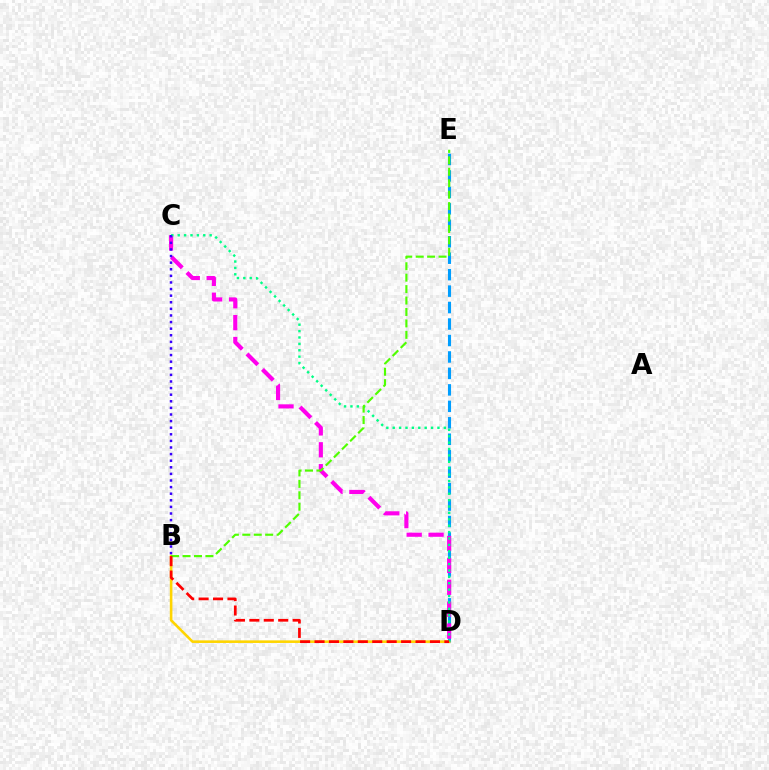{('D', 'E'): [{'color': '#009eff', 'line_style': 'dashed', 'thickness': 2.24}], ('B', 'D'): [{'color': '#ffd500', 'line_style': 'solid', 'thickness': 1.87}, {'color': '#ff0000', 'line_style': 'dashed', 'thickness': 1.96}], ('C', 'D'): [{'color': '#ff00ed', 'line_style': 'dashed', 'thickness': 2.97}, {'color': '#00ff86', 'line_style': 'dotted', 'thickness': 1.74}], ('B', 'E'): [{'color': '#4fff00', 'line_style': 'dashed', 'thickness': 1.55}], ('B', 'C'): [{'color': '#3700ff', 'line_style': 'dotted', 'thickness': 1.79}]}